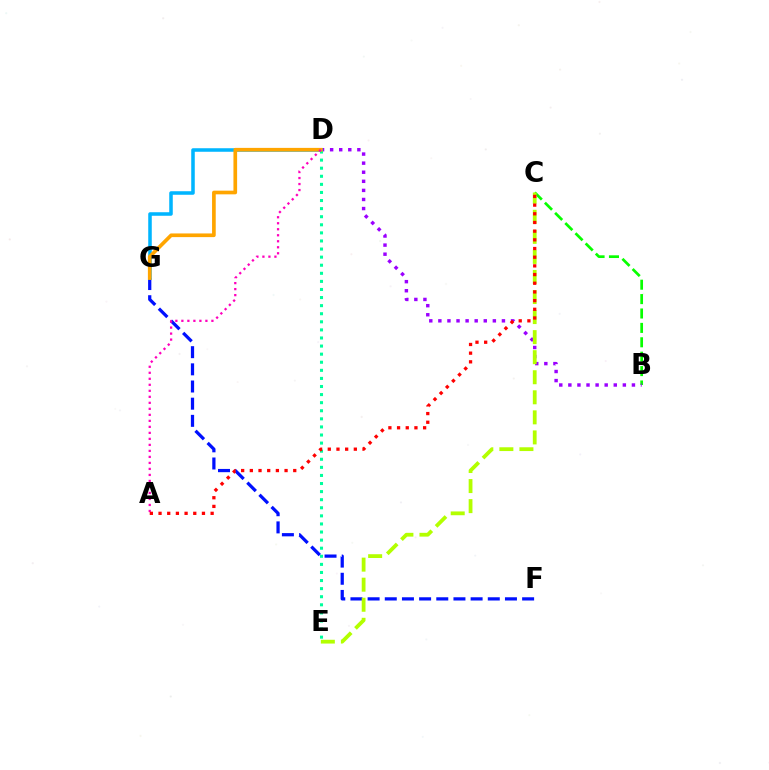{('B', 'C'): [{'color': '#08ff00', 'line_style': 'dashed', 'thickness': 1.96}], ('B', 'D'): [{'color': '#9b00ff', 'line_style': 'dotted', 'thickness': 2.47}], ('F', 'G'): [{'color': '#0010ff', 'line_style': 'dashed', 'thickness': 2.33}], ('D', 'G'): [{'color': '#00b5ff', 'line_style': 'solid', 'thickness': 2.55}, {'color': '#ffa500', 'line_style': 'solid', 'thickness': 2.64}], ('D', 'E'): [{'color': '#00ff9d', 'line_style': 'dotted', 'thickness': 2.2}], ('C', 'E'): [{'color': '#b3ff00', 'line_style': 'dashed', 'thickness': 2.72}], ('A', 'D'): [{'color': '#ff00bd', 'line_style': 'dotted', 'thickness': 1.63}], ('A', 'C'): [{'color': '#ff0000', 'line_style': 'dotted', 'thickness': 2.36}]}